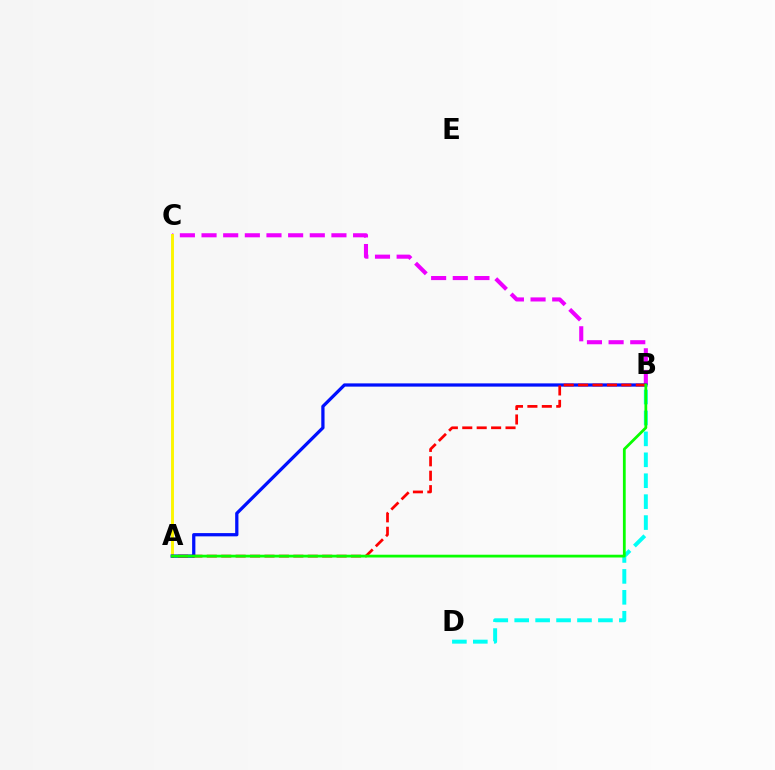{('B', 'D'): [{'color': '#00fff6', 'line_style': 'dashed', 'thickness': 2.84}], ('B', 'C'): [{'color': '#ee00ff', 'line_style': 'dashed', 'thickness': 2.94}], ('A', 'C'): [{'color': '#fcf500', 'line_style': 'solid', 'thickness': 2.1}], ('A', 'B'): [{'color': '#0010ff', 'line_style': 'solid', 'thickness': 2.34}, {'color': '#ff0000', 'line_style': 'dashed', 'thickness': 1.96}, {'color': '#08ff00', 'line_style': 'solid', 'thickness': 2.0}]}